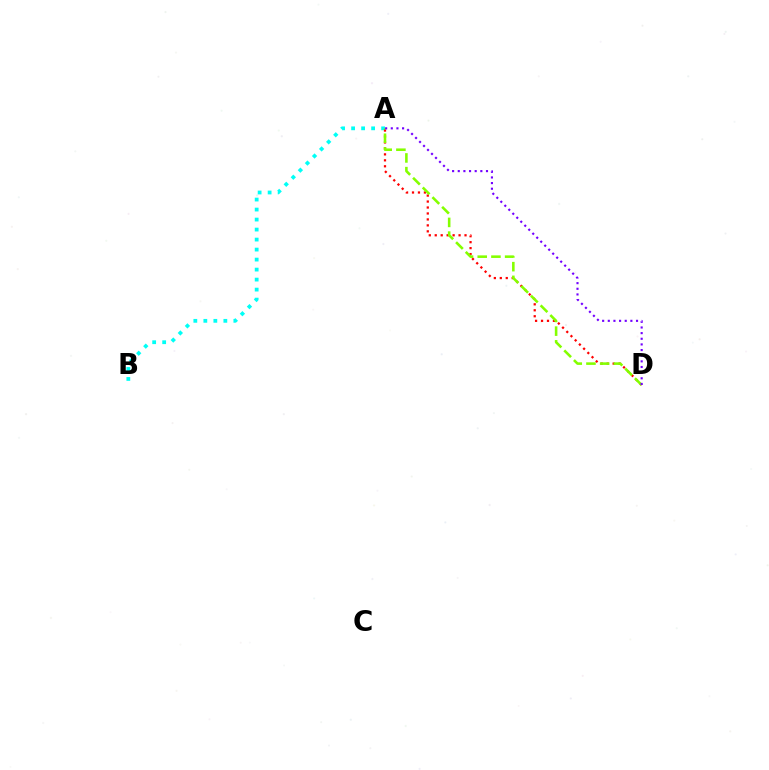{('A', 'B'): [{'color': '#00fff6', 'line_style': 'dotted', 'thickness': 2.72}], ('A', 'D'): [{'color': '#ff0000', 'line_style': 'dotted', 'thickness': 1.62}, {'color': '#84ff00', 'line_style': 'dashed', 'thickness': 1.86}, {'color': '#7200ff', 'line_style': 'dotted', 'thickness': 1.53}]}